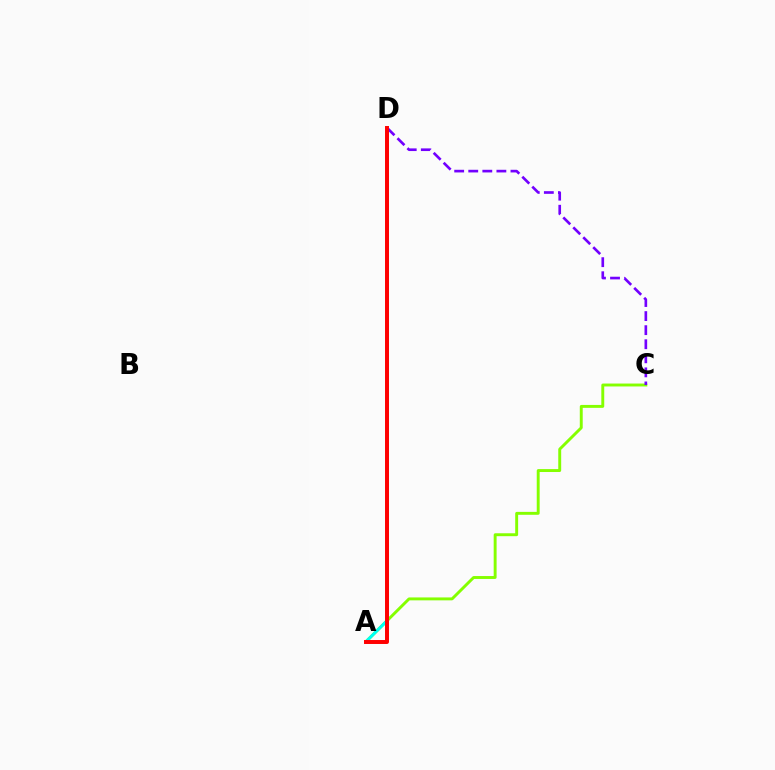{('A', 'C'): [{'color': '#84ff00', 'line_style': 'solid', 'thickness': 2.1}], ('A', 'D'): [{'color': '#00fff6', 'line_style': 'solid', 'thickness': 2.11}, {'color': '#ff0000', 'line_style': 'solid', 'thickness': 2.85}], ('C', 'D'): [{'color': '#7200ff', 'line_style': 'dashed', 'thickness': 1.91}]}